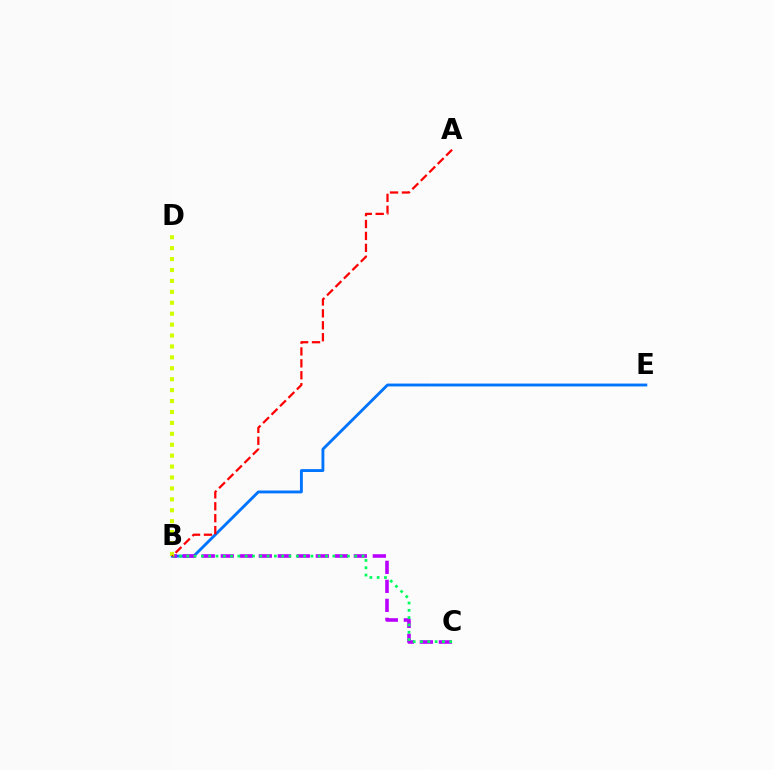{('B', 'E'): [{'color': '#0074ff', 'line_style': 'solid', 'thickness': 2.07}], ('B', 'C'): [{'color': '#b900ff', 'line_style': 'dashed', 'thickness': 2.58}, {'color': '#00ff5c', 'line_style': 'dotted', 'thickness': 1.98}], ('B', 'D'): [{'color': '#d1ff00', 'line_style': 'dotted', 'thickness': 2.97}], ('A', 'B'): [{'color': '#ff0000', 'line_style': 'dashed', 'thickness': 1.62}]}